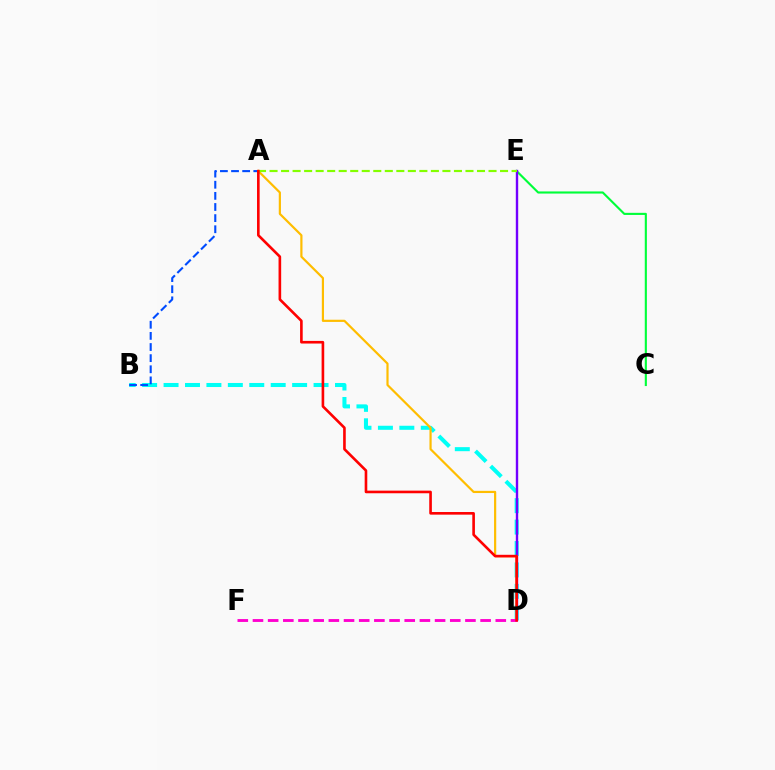{('B', 'D'): [{'color': '#00fff6', 'line_style': 'dashed', 'thickness': 2.91}], ('A', 'B'): [{'color': '#004bff', 'line_style': 'dashed', 'thickness': 1.51}], ('C', 'E'): [{'color': '#00ff39', 'line_style': 'solid', 'thickness': 1.53}], ('D', 'E'): [{'color': '#7200ff', 'line_style': 'solid', 'thickness': 1.73}], ('A', 'D'): [{'color': '#ffbd00', 'line_style': 'solid', 'thickness': 1.58}, {'color': '#ff0000', 'line_style': 'solid', 'thickness': 1.89}], ('D', 'F'): [{'color': '#ff00cf', 'line_style': 'dashed', 'thickness': 2.06}], ('A', 'E'): [{'color': '#84ff00', 'line_style': 'dashed', 'thickness': 1.57}]}